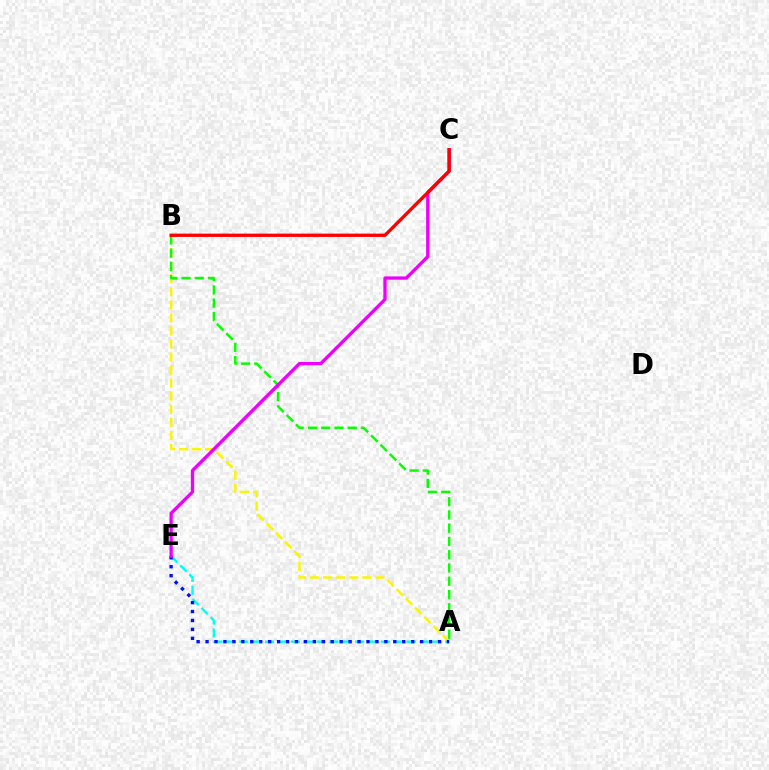{('A', 'E'): [{'color': '#00fff6', 'line_style': 'dashed', 'thickness': 1.75}, {'color': '#0010ff', 'line_style': 'dotted', 'thickness': 2.43}], ('A', 'B'): [{'color': '#fcf500', 'line_style': 'dashed', 'thickness': 1.77}, {'color': '#08ff00', 'line_style': 'dashed', 'thickness': 1.8}], ('C', 'E'): [{'color': '#ee00ff', 'line_style': 'solid', 'thickness': 2.39}], ('B', 'C'): [{'color': '#ff0000', 'line_style': 'solid', 'thickness': 2.37}]}